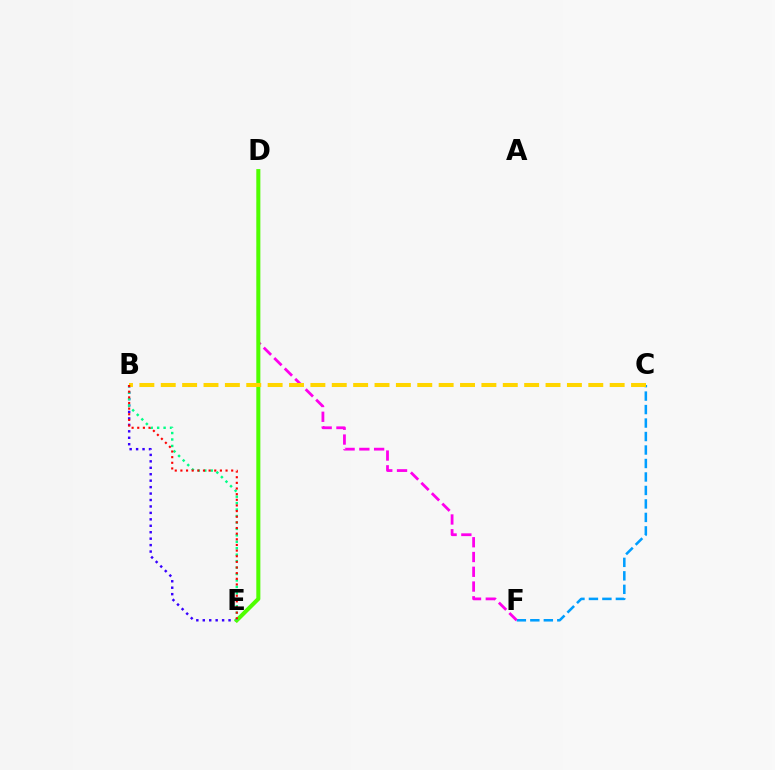{('B', 'E'): [{'color': '#3700ff', 'line_style': 'dotted', 'thickness': 1.75}, {'color': '#00ff86', 'line_style': 'dotted', 'thickness': 1.75}, {'color': '#ff0000', 'line_style': 'dotted', 'thickness': 1.53}], ('C', 'F'): [{'color': '#009eff', 'line_style': 'dashed', 'thickness': 1.83}], ('D', 'F'): [{'color': '#ff00ed', 'line_style': 'dashed', 'thickness': 2.01}], ('D', 'E'): [{'color': '#4fff00', 'line_style': 'solid', 'thickness': 2.91}], ('B', 'C'): [{'color': '#ffd500', 'line_style': 'dashed', 'thickness': 2.9}]}